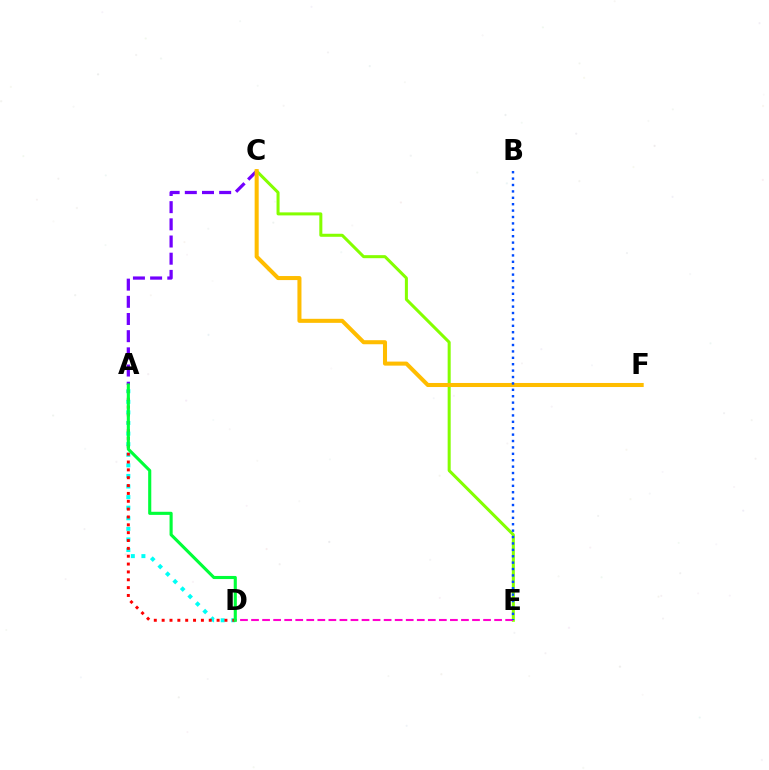{('A', 'C'): [{'color': '#7200ff', 'line_style': 'dashed', 'thickness': 2.33}], ('A', 'D'): [{'color': '#00fff6', 'line_style': 'dotted', 'thickness': 2.88}, {'color': '#ff0000', 'line_style': 'dotted', 'thickness': 2.13}, {'color': '#00ff39', 'line_style': 'solid', 'thickness': 2.24}], ('C', 'E'): [{'color': '#84ff00', 'line_style': 'solid', 'thickness': 2.18}], ('C', 'F'): [{'color': '#ffbd00', 'line_style': 'solid', 'thickness': 2.91}], ('D', 'E'): [{'color': '#ff00cf', 'line_style': 'dashed', 'thickness': 1.5}], ('B', 'E'): [{'color': '#004bff', 'line_style': 'dotted', 'thickness': 1.74}]}